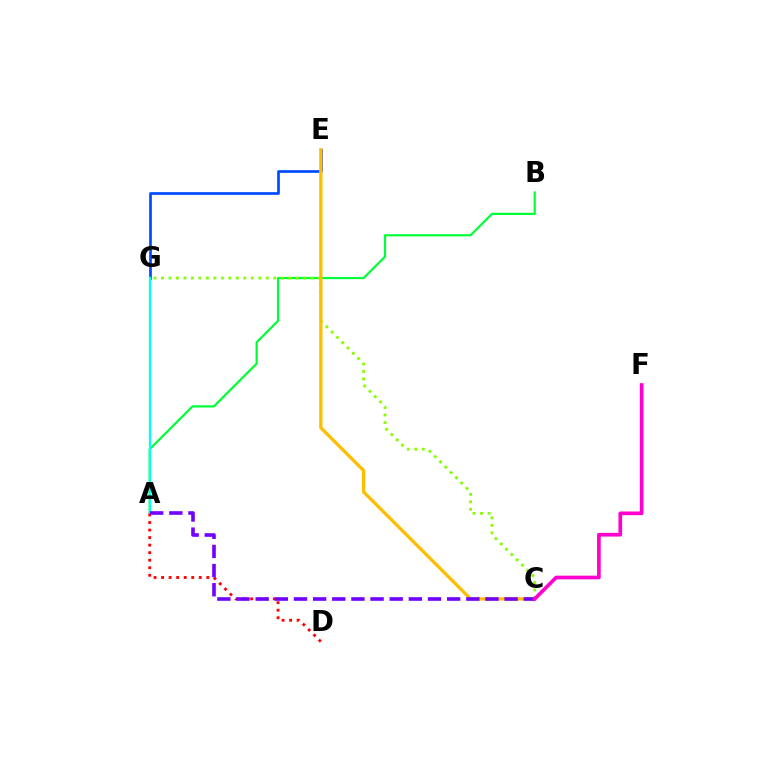{('A', 'B'): [{'color': '#00ff39', 'line_style': 'solid', 'thickness': 1.6}], ('E', 'G'): [{'color': '#004bff', 'line_style': 'solid', 'thickness': 1.94}], ('A', 'G'): [{'color': '#00fff6', 'line_style': 'solid', 'thickness': 1.65}], ('C', 'G'): [{'color': '#84ff00', 'line_style': 'dotted', 'thickness': 2.03}], ('A', 'D'): [{'color': '#ff0000', 'line_style': 'dotted', 'thickness': 2.05}], ('C', 'E'): [{'color': '#ffbd00', 'line_style': 'solid', 'thickness': 2.36}], ('A', 'C'): [{'color': '#7200ff', 'line_style': 'dashed', 'thickness': 2.6}], ('C', 'F'): [{'color': '#ff00cf', 'line_style': 'solid', 'thickness': 2.64}]}